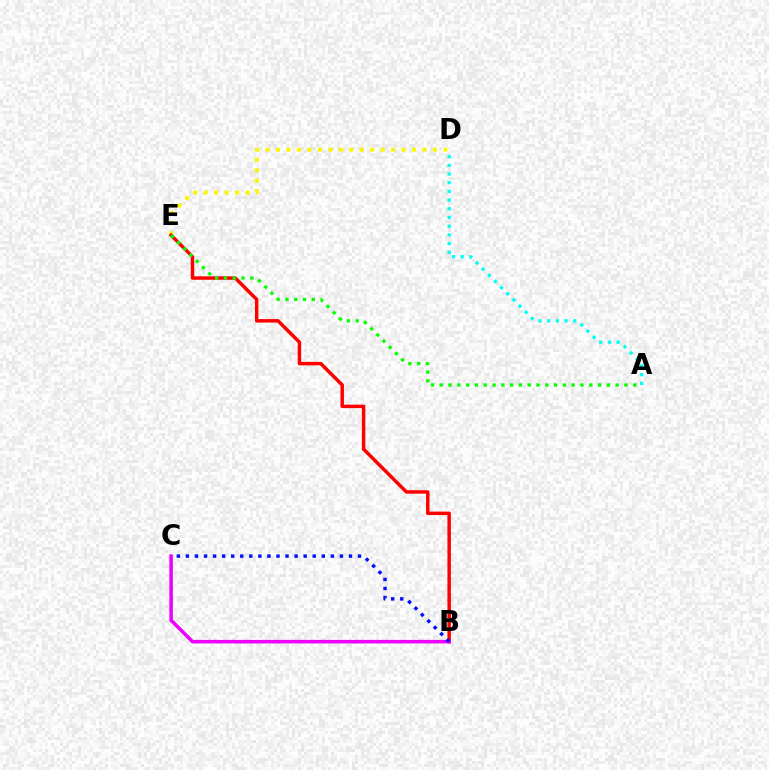{('D', 'E'): [{'color': '#fcf500', 'line_style': 'dotted', 'thickness': 2.84}], ('B', 'E'): [{'color': '#ff0000', 'line_style': 'solid', 'thickness': 2.49}], ('A', 'E'): [{'color': '#08ff00', 'line_style': 'dotted', 'thickness': 2.39}], ('B', 'C'): [{'color': '#ee00ff', 'line_style': 'solid', 'thickness': 2.54}, {'color': '#0010ff', 'line_style': 'dotted', 'thickness': 2.46}], ('A', 'D'): [{'color': '#00fff6', 'line_style': 'dotted', 'thickness': 2.36}]}